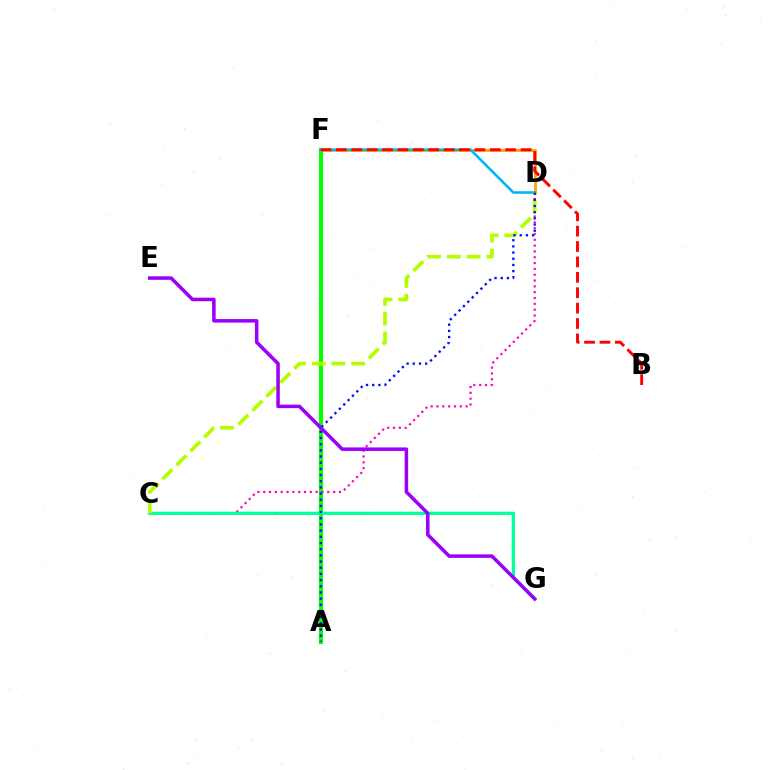{('D', 'F'): [{'color': '#ffa500', 'line_style': 'solid', 'thickness': 2.03}, {'color': '#00b5ff', 'line_style': 'solid', 'thickness': 1.87}], ('A', 'F'): [{'color': '#08ff00', 'line_style': 'solid', 'thickness': 2.95}], ('C', 'D'): [{'color': '#ff00bd', 'line_style': 'dotted', 'thickness': 1.58}, {'color': '#b3ff00', 'line_style': 'dashed', 'thickness': 2.68}], ('C', 'G'): [{'color': '#00ff9d', 'line_style': 'solid', 'thickness': 2.33}], ('A', 'D'): [{'color': '#0010ff', 'line_style': 'dotted', 'thickness': 1.68}], ('B', 'F'): [{'color': '#ff0000', 'line_style': 'dashed', 'thickness': 2.09}], ('E', 'G'): [{'color': '#9b00ff', 'line_style': 'solid', 'thickness': 2.54}]}